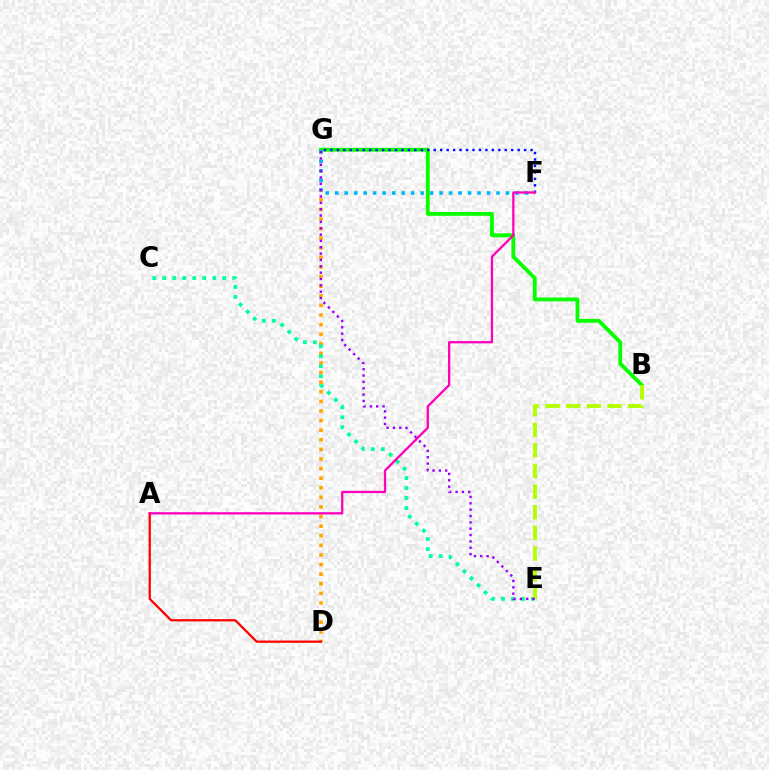{('B', 'G'): [{'color': '#08ff00', 'line_style': 'solid', 'thickness': 2.76}], ('F', 'G'): [{'color': '#0010ff', 'line_style': 'dotted', 'thickness': 1.75}, {'color': '#00b5ff', 'line_style': 'dotted', 'thickness': 2.58}], ('D', 'G'): [{'color': '#ffa500', 'line_style': 'dotted', 'thickness': 2.61}], ('C', 'E'): [{'color': '#00ff9d', 'line_style': 'dotted', 'thickness': 2.71}], ('B', 'E'): [{'color': '#b3ff00', 'line_style': 'dashed', 'thickness': 2.8}], ('E', 'G'): [{'color': '#9b00ff', 'line_style': 'dotted', 'thickness': 1.72}], ('A', 'D'): [{'color': '#ff0000', 'line_style': 'solid', 'thickness': 1.62}], ('A', 'F'): [{'color': '#ff00bd', 'line_style': 'solid', 'thickness': 1.66}]}